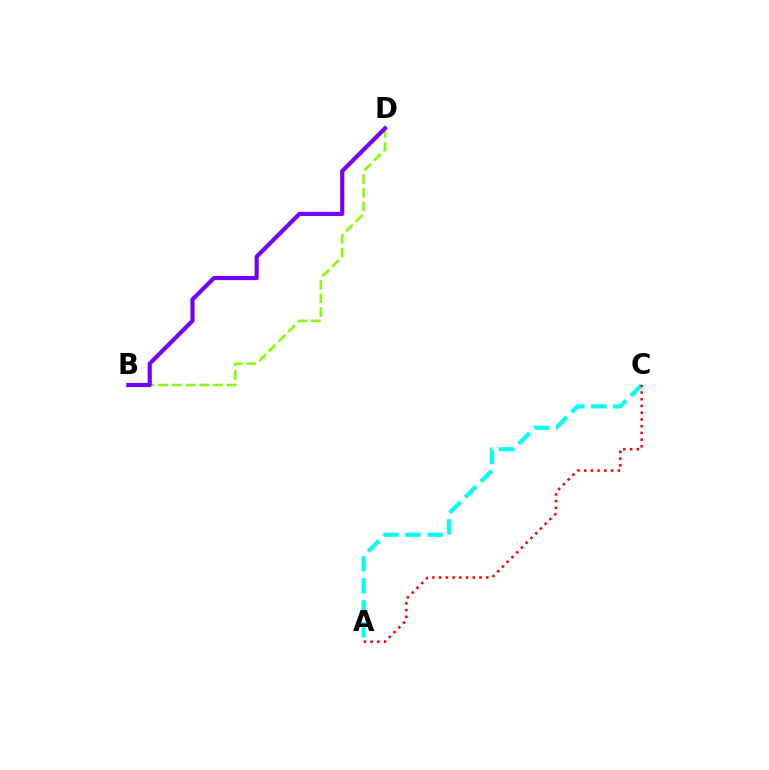{('B', 'D'): [{'color': '#84ff00', 'line_style': 'dashed', 'thickness': 1.86}, {'color': '#7200ff', 'line_style': 'solid', 'thickness': 2.98}], ('A', 'C'): [{'color': '#00fff6', 'line_style': 'dashed', 'thickness': 2.99}, {'color': '#ff0000', 'line_style': 'dotted', 'thickness': 1.83}]}